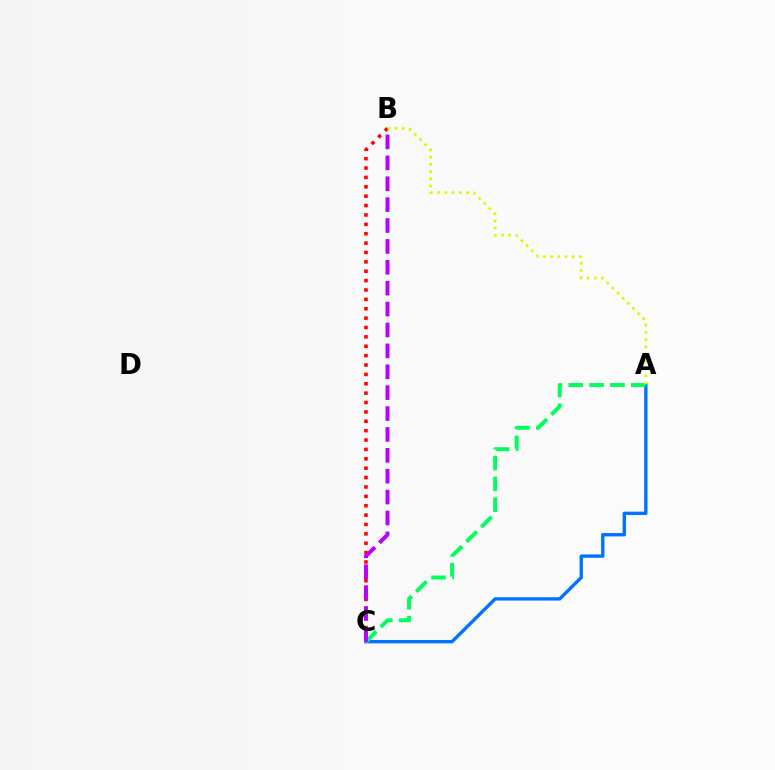{('A', 'C'): [{'color': '#0074ff', 'line_style': 'solid', 'thickness': 2.42}, {'color': '#00ff5c', 'line_style': 'dashed', 'thickness': 2.83}], ('B', 'C'): [{'color': '#ff0000', 'line_style': 'dotted', 'thickness': 2.55}, {'color': '#b900ff', 'line_style': 'dashed', 'thickness': 2.84}], ('A', 'B'): [{'color': '#d1ff00', 'line_style': 'dotted', 'thickness': 1.97}]}